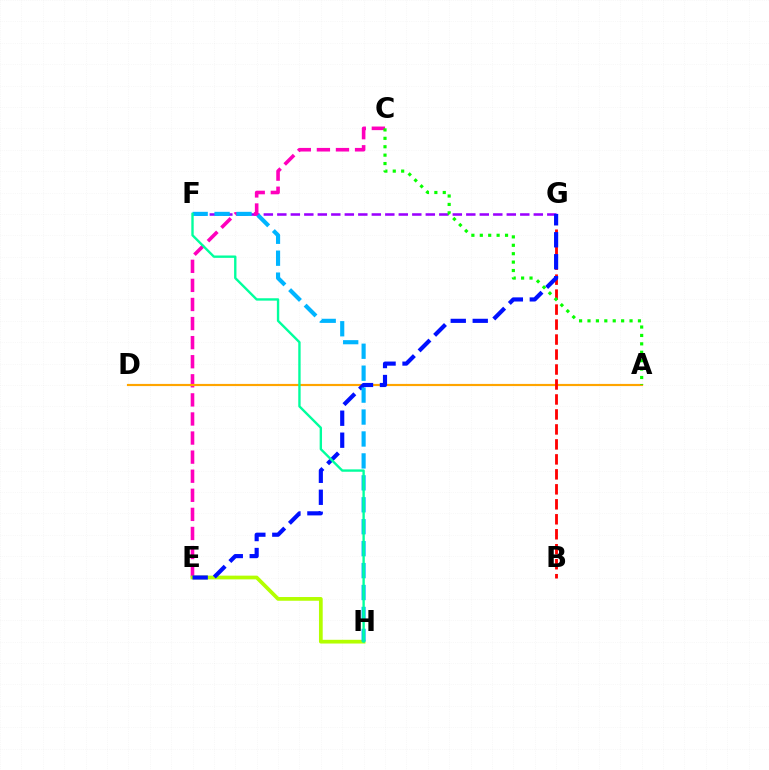{('F', 'G'): [{'color': '#9b00ff', 'line_style': 'dashed', 'thickness': 1.83}], ('C', 'E'): [{'color': '#ff00bd', 'line_style': 'dashed', 'thickness': 2.59}], ('A', 'D'): [{'color': '#ffa500', 'line_style': 'solid', 'thickness': 1.56}], ('E', 'H'): [{'color': '#b3ff00', 'line_style': 'solid', 'thickness': 2.69}], ('B', 'G'): [{'color': '#ff0000', 'line_style': 'dashed', 'thickness': 2.03}], ('E', 'G'): [{'color': '#0010ff', 'line_style': 'dashed', 'thickness': 2.99}], ('F', 'H'): [{'color': '#00b5ff', 'line_style': 'dashed', 'thickness': 2.98}, {'color': '#00ff9d', 'line_style': 'solid', 'thickness': 1.71}], ('A', 'C'): [{'color': '#08ff00', 'line_style': 'dotted', 'thickness': 2.28}]}